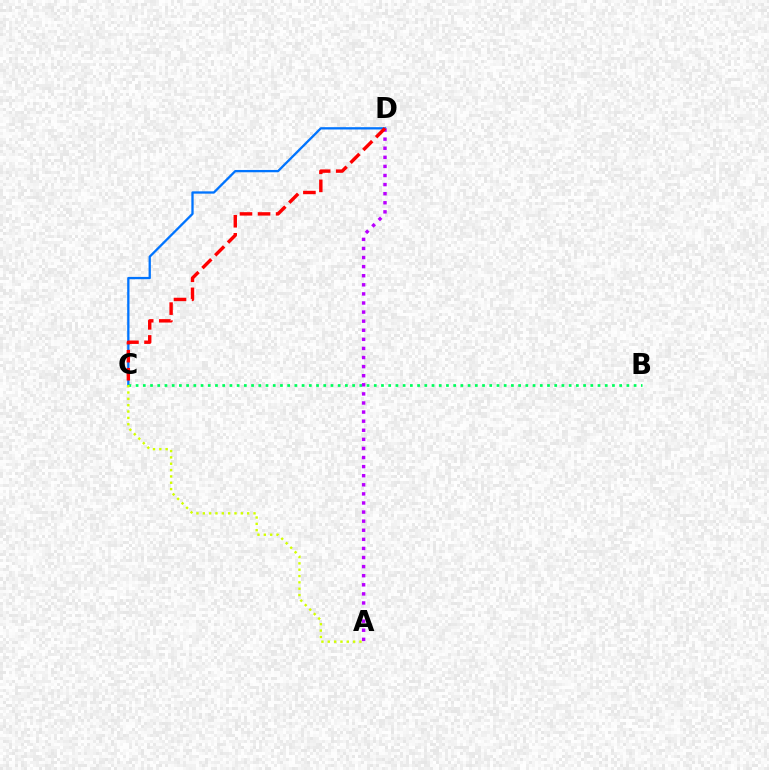{('C', 'D'): [{'color': '#0074ff', 'line_style': 'solid', 'thickness': 1.66}, {'color': '#ff0000', 'line_style': 'dashed', 'thickness': 2.45}], ('B', 'C'): [{'color': '#00ff5c', 'line_style': 'dotted', 'thickness': 1.96}], ('A', 'C'): [{'color': '#d1ff00', 'line_style': 'dotted', 'thickness': 1.72}], ('A', 'D'): [{'color': '#b900ff', 'line_style': 'dotted', 'thickness': 2.47}]}